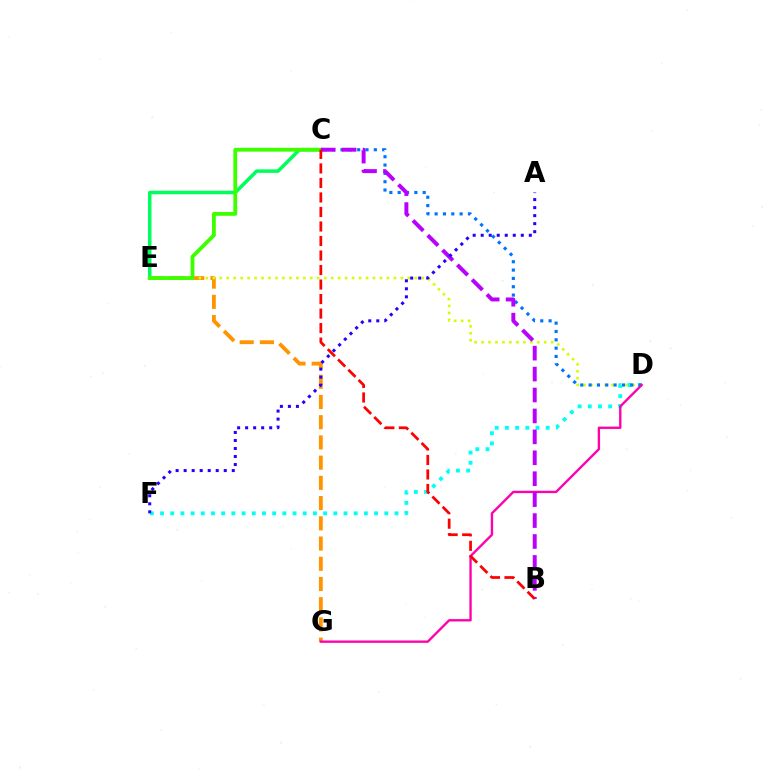{('E', 'G'): [{'color': '#ff9400', 'line_style': 'dashed', 'thickness': 2.75}], ('D', 'E'): [{'color': '#d1ff00', 'line_style': 'dotted', 'thickness': 1.89}], ('C', 'E'): [{'color': '#00ff5c', 'line_style': 'solid', 'thickness': 2.53}, {'color': '#3dff00', 'line_style': 'solid', 'thickness': 2.76}], ('D', 'F'): [{'color': '#00fff6', 'line_style': 'dotted', 'thickness': 2.77}], ('C', 'D'): [{'color': '#0074ff', 'line_style': 'dotted', 'thickness': 2.26}], ('D', 'G'): [{'color': '#ff00ac', 'line_style': 'solid', 'thickness': 1.7}], ('B', 'C'): [{'color': '#b900ff', 'line_style': 'dashed', 'thickness': 2.84}, {'color': '#ff0000', 'line_style': 'dashed', 'thickness': 1.97}], ('A', 'F'): [{'color': '#2500ff', 'line_style': 'dotted', 'thickness': 2.18}]}